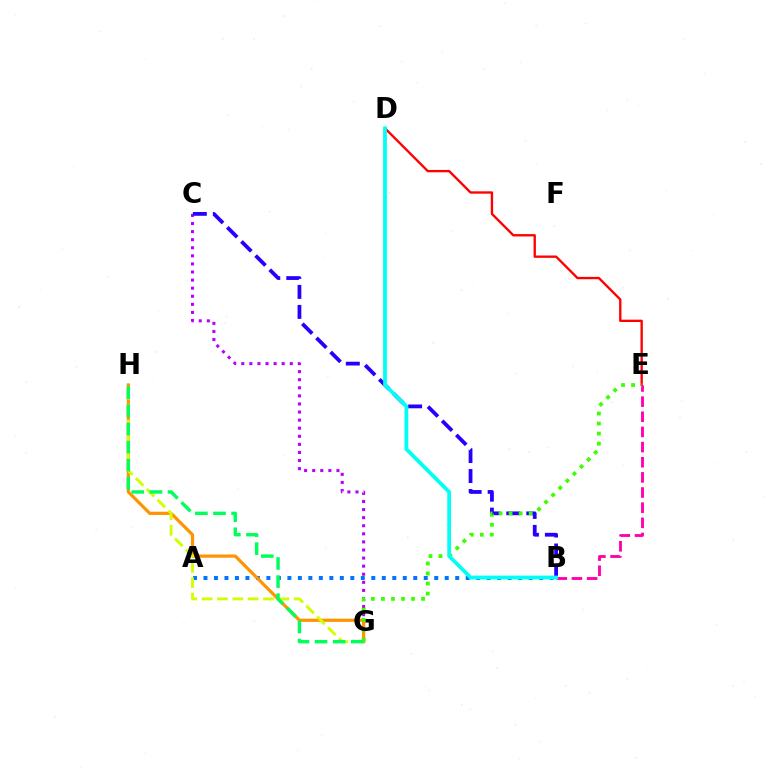{('D', 'E'): [{'color': '#ff0000', 'line_style': 'solid', 'thickness': 1.69}], ('B', 'E'): [{'color': '#ff00ac', 'line_style': 'dashed', 'thickness': 2.06}], ('A', 'B'): [{'color': '#0074ff', 'line_style': 'dotted', 'thickness': 2.85}], ('C', 'G'): [{'color': '#b900ff', 'line_style': 'dotted', 'thickness': 2.2}], ('B', 'C'): [{'color': '#2500ff', 'line_style': 'dashed', 'thickness': 2.72}], ('G', 'H'): [{'color': '#ff9400', 'line_style': 'solid', 'thickness': 2.3}, {'color': '#d1ff00', 'line_style': 'dashed', 'thickness': 2.09}, {'color': '#00ff5c', 'line_style': 'dashed', 'thickness': 2.46}], ('E', 'G'): [{'color': '#3dff00', 'line_style': 'dotted', 'thickness': 2.73}], ('B', 'D'): [{'color': '#00fff6', 'line_style': 'solid', 'thickness': 2.72}]}